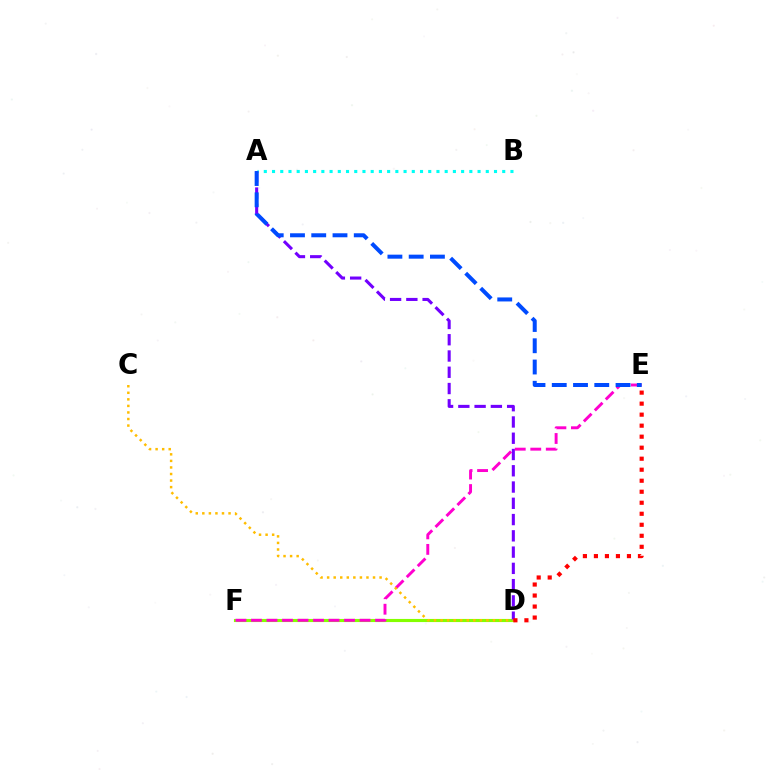{('D', 'F'): [{'color': '#00ff39', 'line_style': 'dotted', 'thickness': 1.8}, {'color': '#84ff00', 'line_style': 'solid', 'thickness': 2.25}], ('A', 'D'): [{'color': '#7200ff', 'line_style': 'dashed', 'thickness': 2.21}], ('A', 'B'): [{'color': '#00fff6', 'line_style': 'dotted', 'thickness': 2.23}], ('E', 'F'): [{'color': '#ff00cf', 'line_style': 'dashed', 'thickness': 2.11}], ('A', 'E'): [{'color': '#004bff', 'line_style': 'dashed', 'thickness': 2.89}], ('C', 'D'): [{'color': '#ffbd00', 'line_style': 'dotted', 'thickness': 1.78}], ('D', 'E'): [{'color': '#ff0000', 'line_style': 'dotted', 'thickness': 2.99}]}